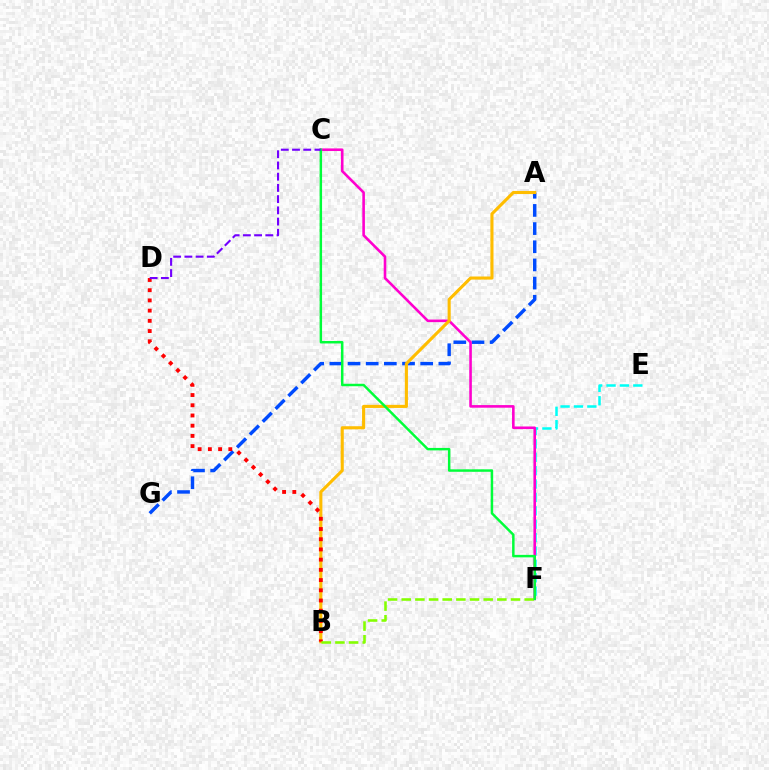{('A', 'G'): [{'color': '#004bff', 'line_style': 'dashed', 'thickness': 2.47}], ('E', 'F'): [{'color': '#00fff6', 'line_style': 'dashed', 'thickness': 1.82}], ('C', 'F'): [{'color': '#ff00cf', 'line_style': 'solid', 'thickness': 1.87}, {'color': '#00ff39', 'line_style': 'solid', 'thickness': 1.78}], ('A', 'B'): [{'color': '#ffbd00', 'line_style': 'solid', 'thickness': 2.23}], ('B', 'D'): [{'color': '#ff0000', 'line_style': 'dotted', 'thickness': 2.78}], ('B', 'F'): [{'color': '#84ff00', 'line_style': 'dashed', 'thickness': 1.86}], ('C', 'D'): [{'color': '#7200ff', 'line_style': 'dashed', 'thickness': 1.52}]}